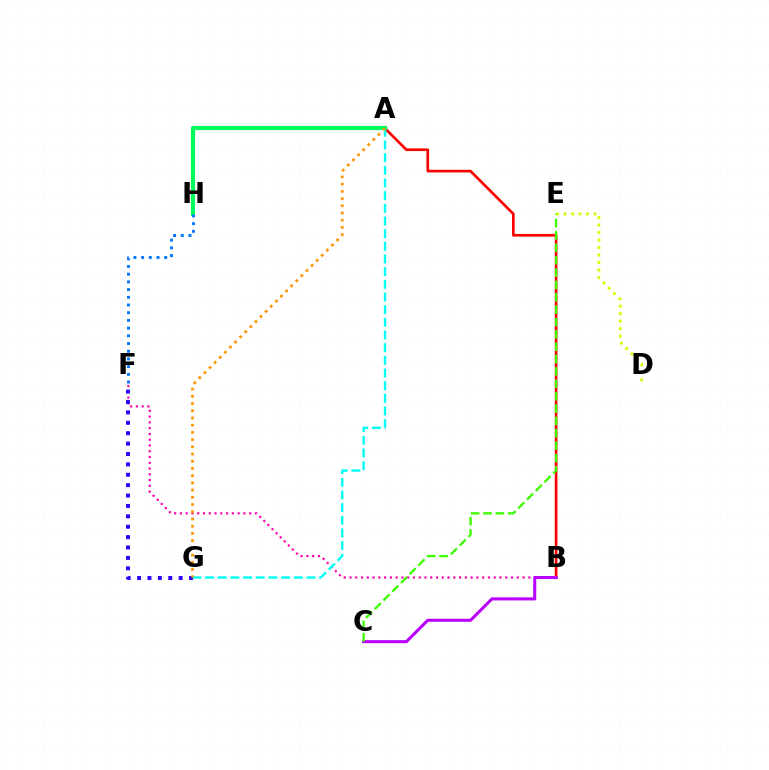{('B', 'F'): [{'color': '#ff00ac', 'line_style': 'dotted', 'thickness': 1.57}], ('A', 'B'): [{'color': '#ff0000', 'line_style': 'solid', 'thickness': 1.93}], ('F', 'G'): [{'color': '#2500ff', 'line_style': 'dotted', 'thickness': 2.82}], ('A', 'H'): [{'color': '#00ff5c', 'line_style': 'solid', 'thickness': 3.0}], ('A', 'G'): [{'color': '#00fff6', 'line_style': 'dashed', 'thickness': 1.72}, {'color': '#ff9400', 'line_style': 'dotted', 'thickness': 1.96}], ('F', 'H'): [{'color': '#0074ff', 'line_style': 'dotted', 'thickness': 2.09}], ('B', 'C'): [{'color': '#b900ff', 'line_style': 'solid', 'thickness': 2.2}], ('C', 'E'): [{'color': '#3dff00', 'line_style': 'dashed', 'thickness': 1.68}], ('D', 'E'): [{'color': '#d1ff00', 'line_style': 'dotted', 'thickness': 2.04}]}